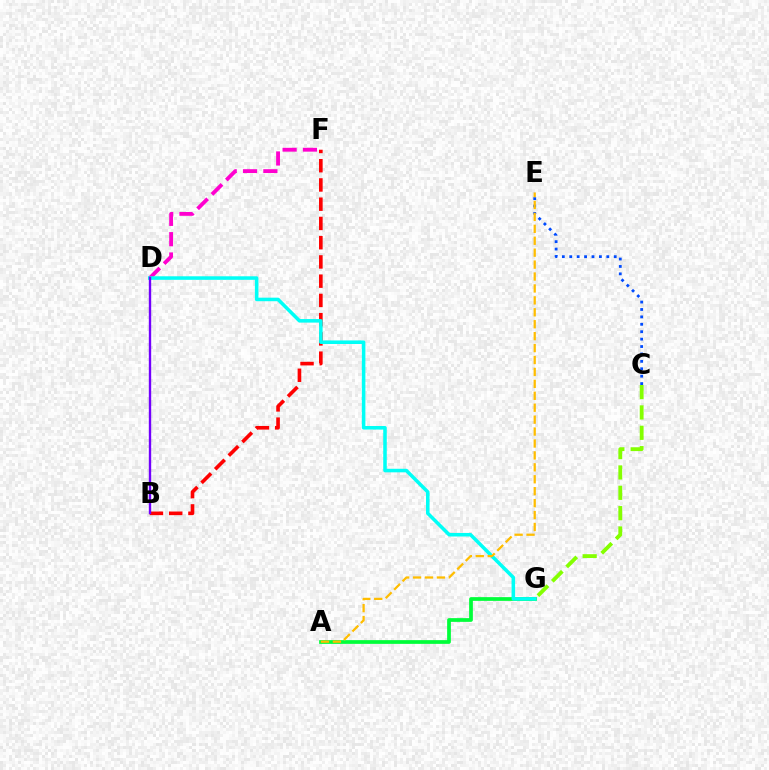{('D', 'F'): [{'color': '#ff00cf', 'line_style': 'dashed', 'thickness': 2.76}], ('C', 'E'): [{'color': '#004bff', 'line_style': 'dotted', 'thickness': 2.01}], ('B', 'F'): [{'color': '#ff0000', 'line_style': 'dashed', 'thickness': 2.61}], ('A', 'G'): [{'color': '#00ff39', 'line_style': 'solid', 'thickness': 2.68}], ('D', 'G'): [{'color': '#00fff6', 'line_style': 'solid', 'thickness': 2.55}], ('B', 'D'): [{'color': '#7200ff', 'line_style': 'solid', 'thickness': 1.71}], ('C', 'G'): [{'color': '#84ff00', 'line_style': 'dashed', 'thickness': 2.76}], ('A', 'E'): [{'color': '#ffbd00', 'line_style': 'dashed', 'thickness': 1.62}]}